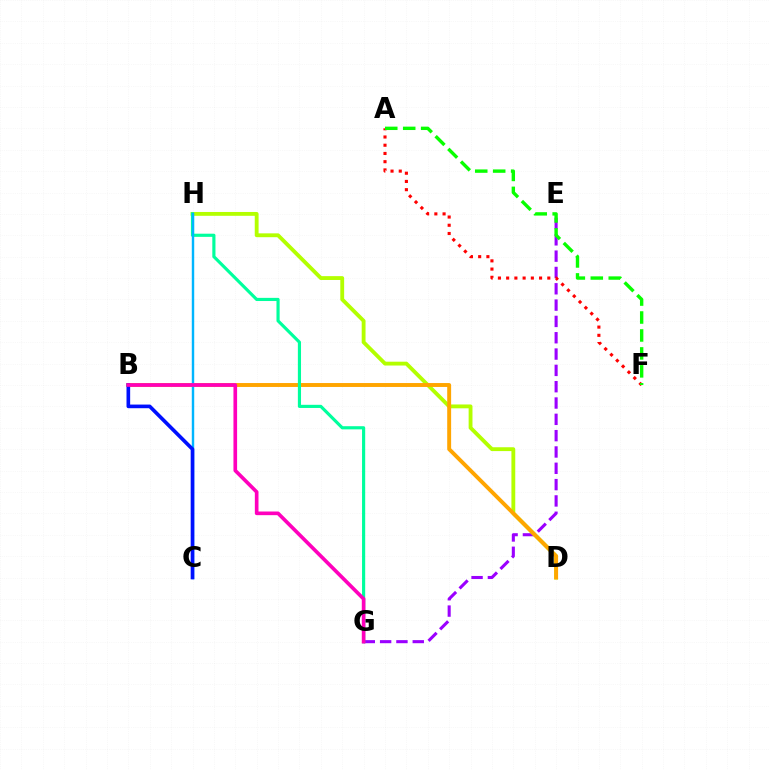{('E', 'G'): [{'color': '#9b00ff', 'line_style': 'dashed', 'thickness': 2.22}], ('A', 'F'): [{'color': '#ff0000', 'line_style': 'dotted', 'thickness': 2.24}, {'color': '#08ff00', 'line_style': 'dashed', 'thickness': 2.44}], ('D', 'H'): [{'color': '#b3ff00', 'line_style': 'solid', 'thickness': 2.77}], ('B', 'D'): [{'color': '#ffa500', 'line_style': 'solid', 'thickness': 2.82}], ('G', 'H'): [{'color': '#00ff9d', 'line_style': 'solid', 'thickness': 2.27}], ('C', 'H'): [{'color': '#00b5ff', 'line_style': 'solid', 'thickness': 1.75}], ('B', 'C'): [{'color': '#0010ff', 'line_style': 'solid', 'thickness': 2.63}], ('B', 'G'): [{'color': '#ff00bd', 'line_style': 'solid', 'thickness': 2.63}]}